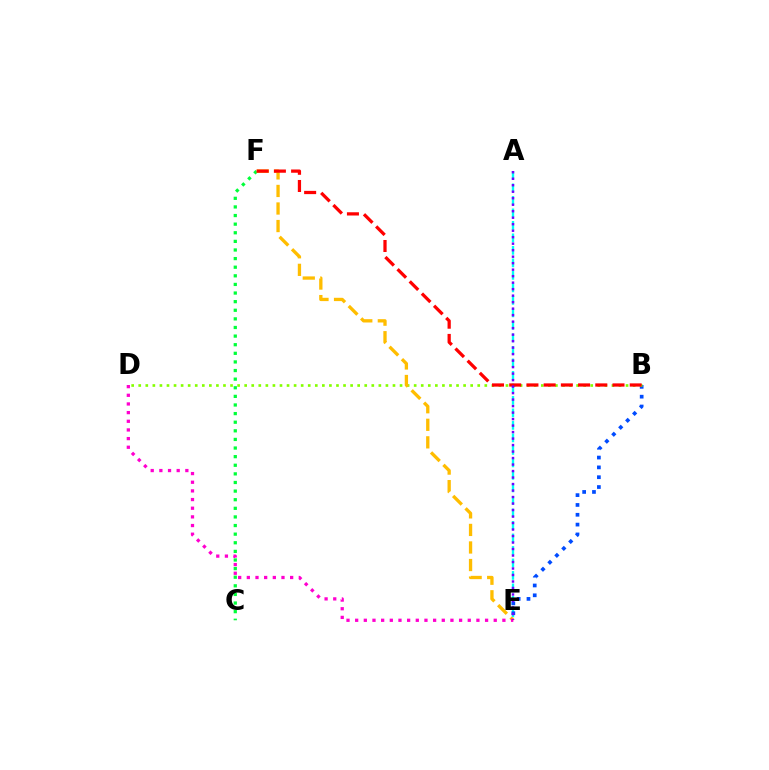{('A', 'E'): [{'color': '#00fff6', 'line_style': 'dashed', 'thickness': 1.7}, {'color': '#7200ff', 'line_style': 'dotted', 'thickness': 1.77}], ('B', 'E'): [{'color': '#004bff', 'line_style': 'dotted', 'thickness': 2.67}], ('C', 'F'): [{'color': '#00ff39', 'line_style': 'dotted', 'thickness': 2.34}], ('B', 'D'): [{'color': '#84ff00', 'line_style': 'dotted', 'thickness': 1.92}], ('E', 'F'): [{'color': '#ffbd00', 'line_style': 'dashed', 'thickness': 2.38}], ('D', 'E'): [{'color': '#ff00cf', 'line_style': 'dotted', 'thickness': 2.35}], ('B', 'F'): [{'color': '#ff0000', 'line_style': 'dashed', 'thickness': 2.34}]}